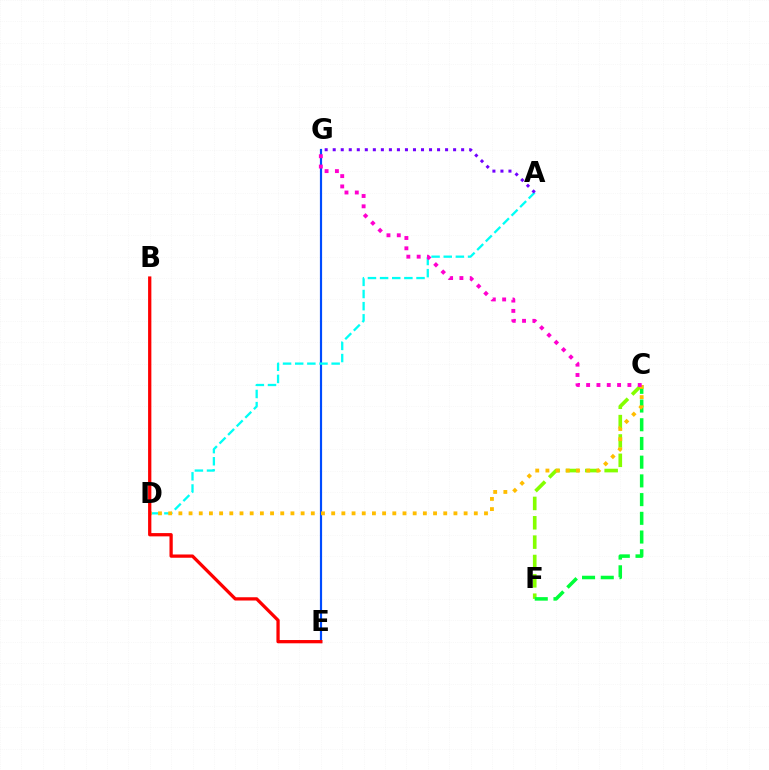{('C', 'F'): [{'color': '#84ff00', 'line_style': 'dashed', 'thickness': 2.63}, {'color': '#00ff39', 'line_style': 'dashed', 'thickness': 2.54}], ('E', 'G'): [{'color': '#004bff', 'line_style': 'solid', 'thickness': 1.57}], ('A', 'D'): [{'color': '#00fff6', 'line_style': 'dashed', 'thickness': 1.65}], ('C', 'D'): [{'color': '#ffbd00', 'line_style': 'dotted', 'thickness': 2.77}], ('B', 'E'): [{'color': '#ff0000', 'line_style': 'solid', 'thickness': 2.36}], ('C', 'G'): [{'color': '#ff00cf', 'line_style': 'dotted', 'thickness': 2.8}], ('A', 'G'): [{'color': '#7200ff', 'line_style': 'dotted', 'thickness': 2.18}]}